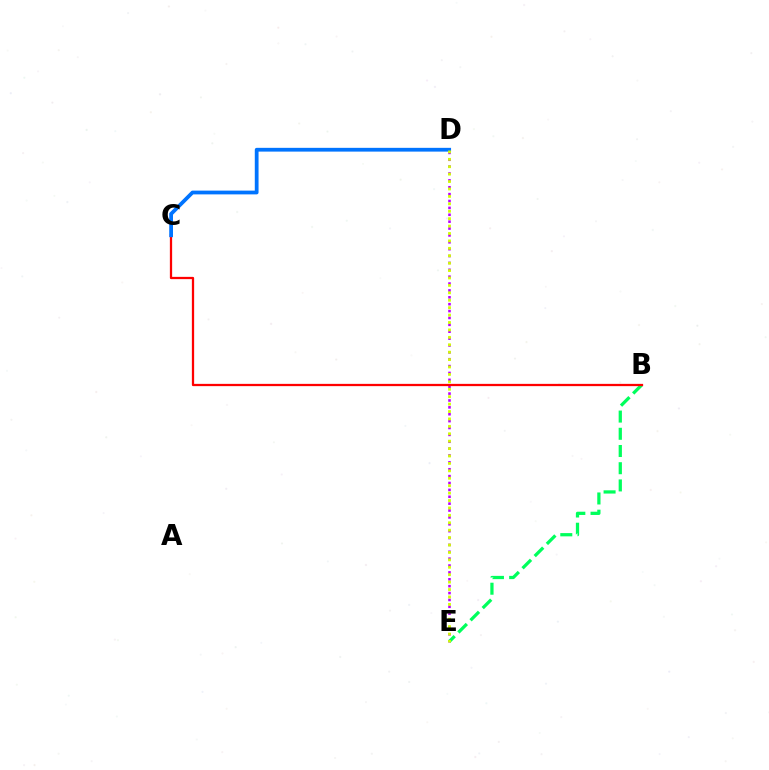{('D', 'E'): [{'color': '#b900ff', 'line_style': 'dotted', 'thickness': 1.87}, {'color': '#d1ff00', 'line_style': 'dotted', 'thickness': 2.02}], ('B', 'E'): [{'color': '#00ff5c', 'line_style': 'dashed', 'thickness': 2.34}], ('B', 'C'): [{'color': '#ff0000', 'line_style': 'solid', 'thickness': 1.63}], ('C', 'D'): [{'color': '#0074ff', 'line_style': 'solid', 'thickness': 2.71}]}